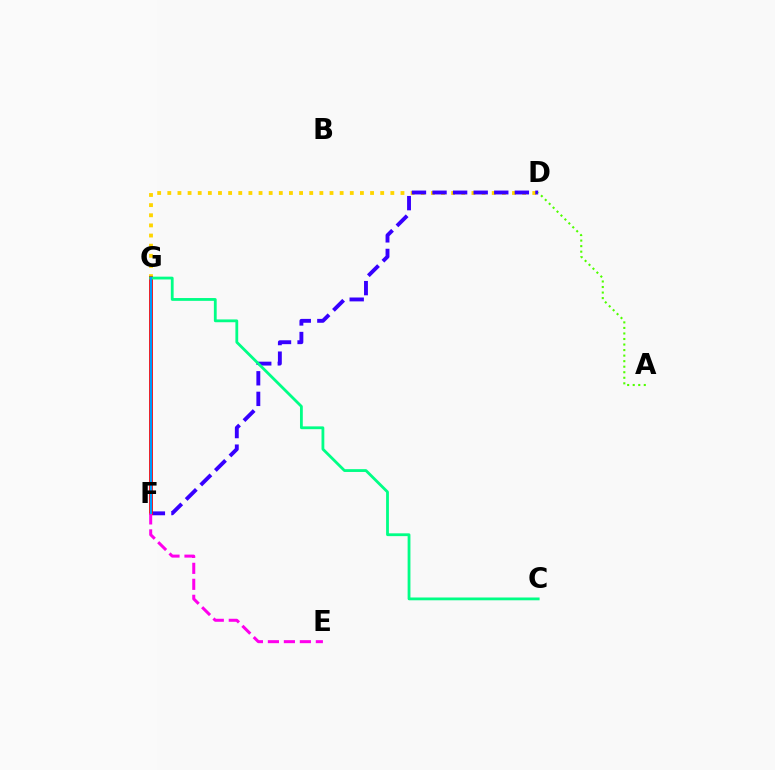{('D', 'G'): [{'color': '#ffd500', 'line_style': 'dotted', 'thickness': 2.75}], ('D', 'F'): [{'color': '#3700ff', 'line_style': 'dashed', 'thickness': 2.8}], ('F', 'G'): [{'color': '#ff0000', 'line_style': 'solid', 'thickness': 2.73}, {'color': '#009eff', 'line_style': 'solid', 'thickness': 1.57}], ('A', 'D'): [{'color': '#4fff00', 'line_style': 'dotted', 'thickness': 1.51}], ('E', 'F'): [{'color': '#ff00ed', 'line_style': 'dashed', 'thickness': 2.17}], ('C', 'G'): [{'color': '#00ff86', 'line_style': 'solid', 'thickness': 2.02}]}